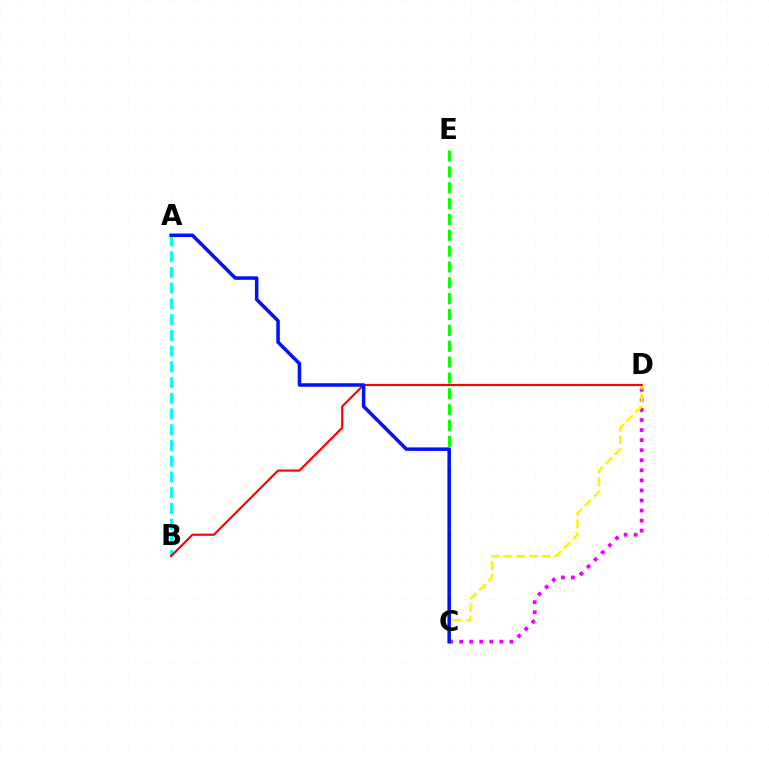{('A', 'B'): [{'color': '#00fff6', 'line_style': 'dashed', 'thickness': 2.14}], ('C', 'E'): [{'color': '#08ff00', 'line_style': 'dashed', 'thickness': 2.15}], ('C', 'D'): [{'color': '#ee00ff', 'line_style': 'dotted', 'thickness': 2.73}, {'color': '#fcf500', 'line_style': 'dashed', 'thickness': 1.73}], ('B', 'D'): [{'color': '#ff0000', 'line_style': 'solid', 'thickness': 1.56}], ('A', 'C'): [{'color': '#0010ff', 'line_style': 'solid', 'thickness': 2.52}]}